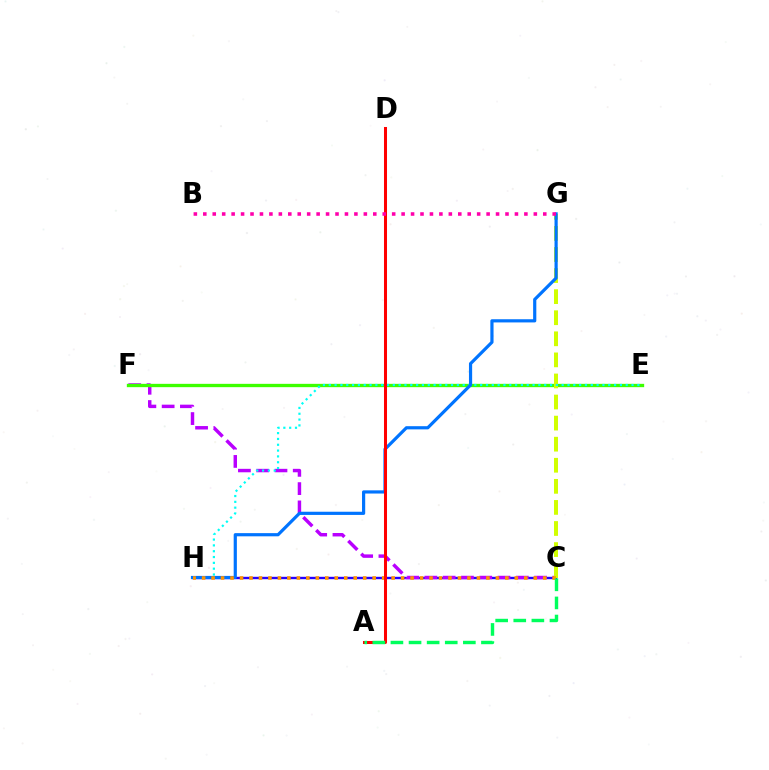{('C', 'H'): [{'color': '#2500ff', 'line_style': 'solid', 'thickness': 1.72}, {'color': '#ff9400', 'line_style': 'dotted', 'thickness': 2.57}], ('C', 'F'): [{'color': '#b900ff', 'line_style': 'dashed', 'thickness': 2.48}], ('E', 'F'): [{'color': '#3dff00', 'line_style': 'solid', 'thickness': 2.39}], ('C', 'G'): [{'color': '#d1ff00', 'line_style': 'dashed', 'thickness': 2.86}], ('E', 'H'): [{'color': '#00fff6', 'line_style': 'dotted', 'thickness': 1.58}], ('G', 'H'): [{'color': '#0074ff', 'line_style': 'solid', 'thickness': 2.29}], ('A', 'D'): [{'color': '#ff0000', 'line_style': 'solid', 'thickness': 2.17}], ('A', 'C'): [{'color': '#00ff5c', 'line_style': 'dashed', 'thickness': 2.46}], ('B', 'G'): [{'color': '#ff00ac', 'line_style': 'dotted', 'thickness': 2.57}]}